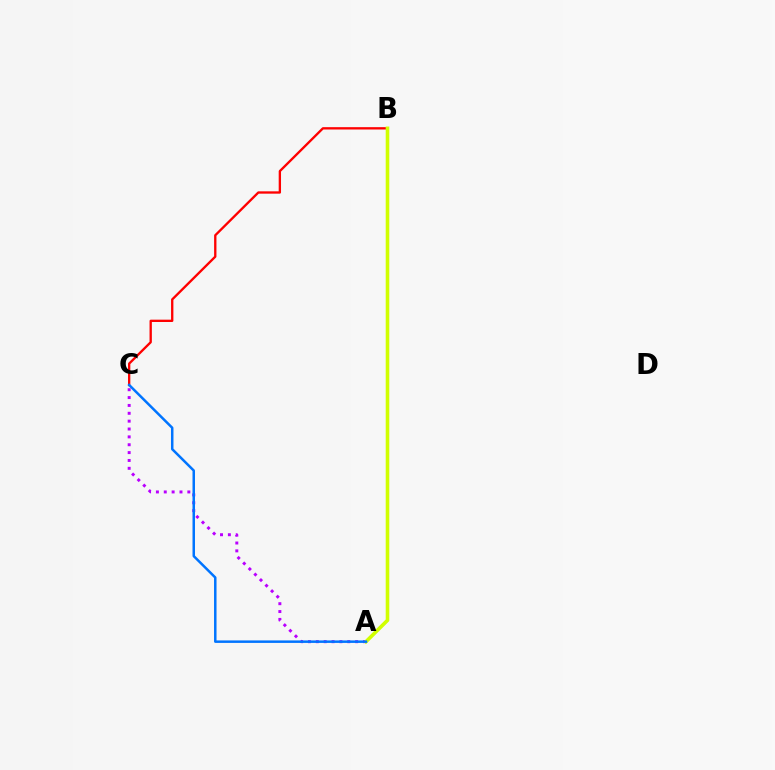{('A', 'C'): [{'color': '#b900ff', 'line_style': 'dotted', 'thickness': 2.14}, {'color': '#0074ff', 'line_style': 'solid', 'thickness': 1.79}], ('B', 'C'): [{'color': '#ff0000', 'line_style': 'solid', 'thickness': 1.68}], ('A', 'B'): [{'color': '#00ff5c', 'line_style': 'solid', 'thickness': 1.68}, {'color': '#d1ff00', 'line_style': 'solid', 'thickness': 2.58}]}